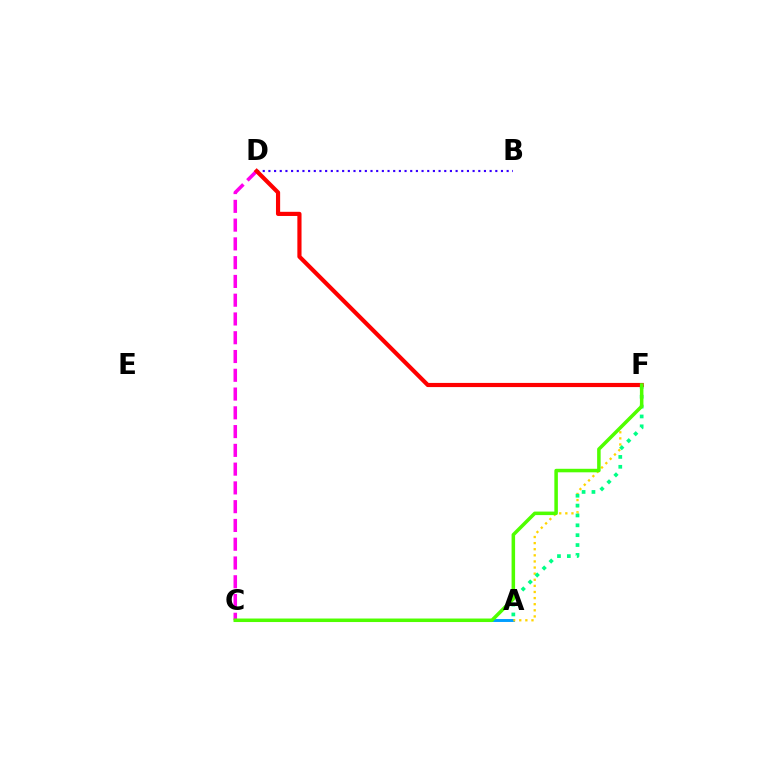{('A', 'C'): [{'color': '#009eff', 'line_style': 'solid', 'thickness': 2.11}], ('C', 'D'): [{'color': '#ff00ed', 'line_style': 'dashed', 'thickness': 2.55}], ('A', 'F'): [{'color': '#ffd500', 'line_style': 'dotted', 'thickness': 1.66}, {'color': '#00ff86', 'line_style': 'dotted', 'thickness': 2.68}], ('B', 'D'): [{'color': '#3700ff', 'line_style': 'dotted', 'thickness': 1.54}], ('D', 'F'): [{'color': '#ff0000', 'line_style': 'solid', 'thickness': 3.0}], ('C', 'F'): [{'color': '#4fff00', 'line_style': 'solid', 'thickness': 2.54}]}